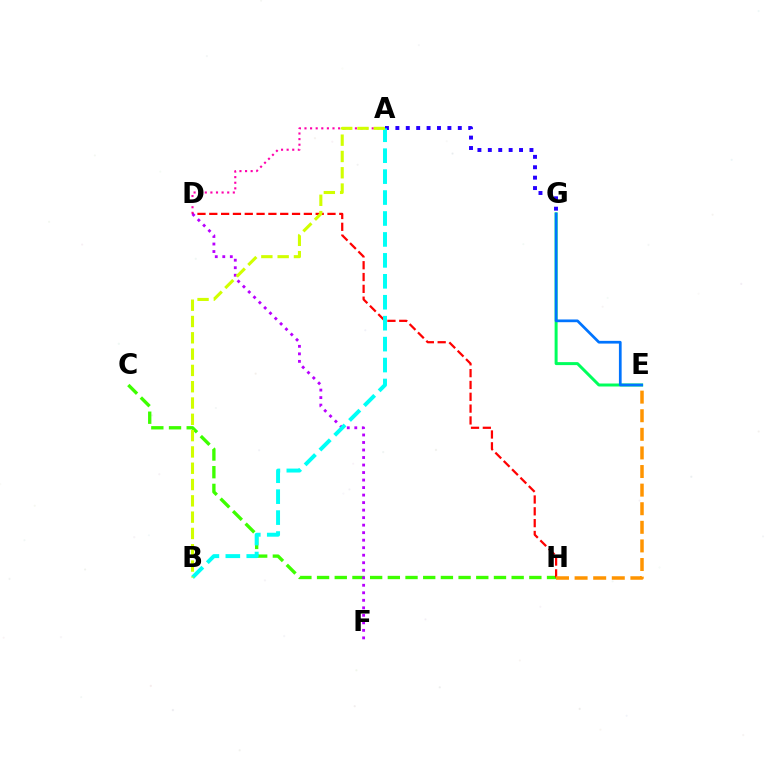{('A', 'G'): [{'color': '#2500ff', 'line_style': 'dotted', 'thickness': 2.83}], ('C', 'H'): [{'color': '#3dff00', 'line_style': 'dashed', 'thickness': 2.4}], ('A', 'D'): [{'color': '#ff00ac', 'line_style': 'dotted', 'thickness': 1.52}], ('E', 'G'): [{'color': '#00ff5c', 'line_style': 'solid', 'thickness': 2.15}, {'color': '#0074ff', 'line_style': 'solid', 'thickness': 1.96}], ('D', 'H'): [{'color': '#ff0000', 'line_style': 'dashed', 'thickness': 1.61}], ('D', 'F'): [{'color': '#b900ff', 'line_style': 'dotted', 'thickness': 2.04}], ('A', 'B'): [{'color': '#00fff6', 'line_style': 'dashed', 'thickness': 2.84}, {'color': '#d1ff00', 'line_style': 'dashed', 'thickness': 2.21}], ('E', 'H'): [{'color': '#ff9400', 'line_style': 'dashed', 'thickness': 2.53}]}